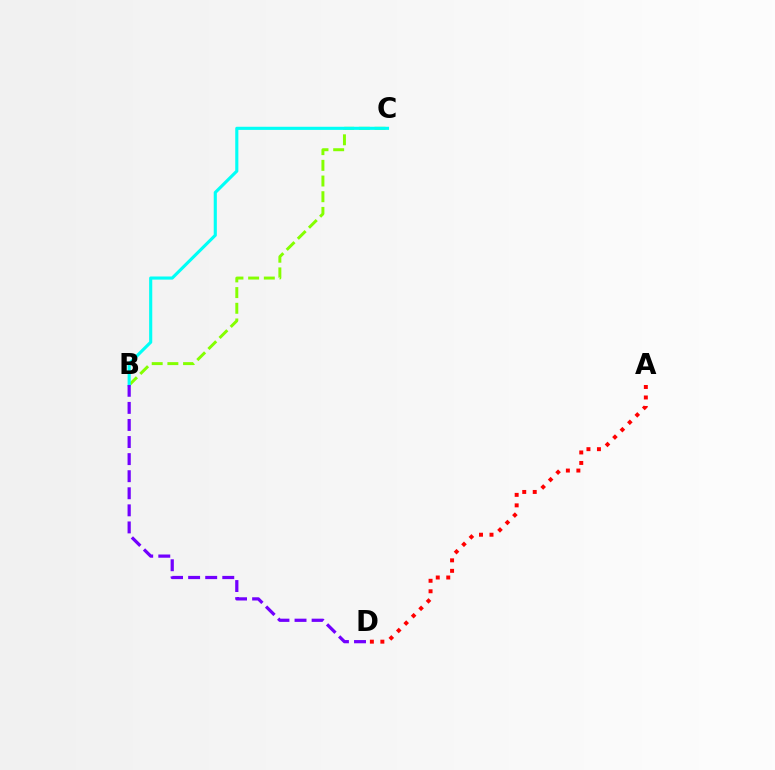{('A', 'D'): [{'color': '#ff0000', 'line_style': 'dotted', 'thickness': 2.85}], ('B', 'C'): [{'color': '#84ff00', 'line_style': 'dashed', 'thickness': 2.13}, {'color': '#00fff6', 'line_style': 'solid', 'thickness': 2.25}], ('B', 'D'): [{'color': '#7200ff', 'line_style': 'dashed', 'thickness': 2.32}]}